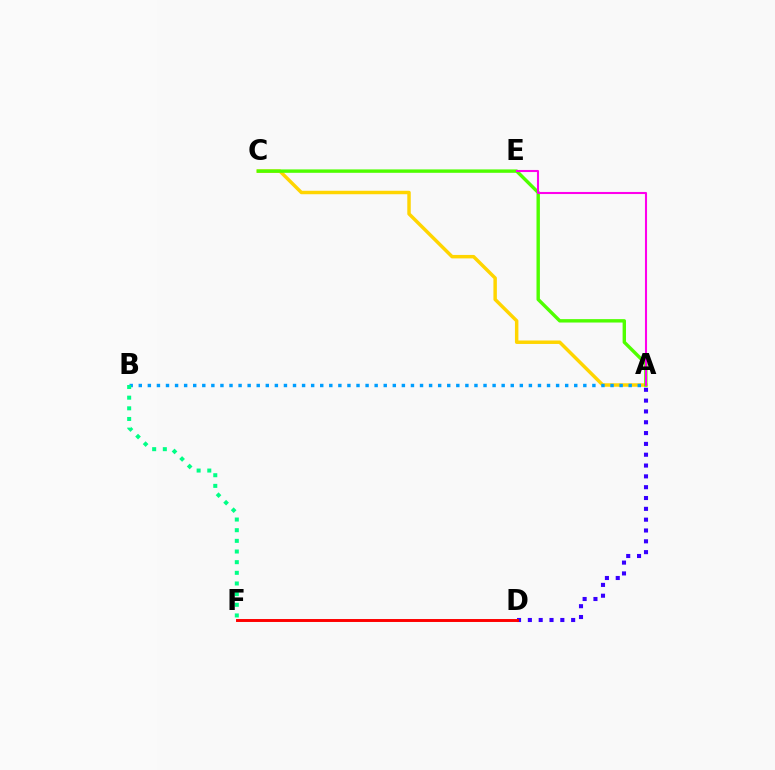{('A', 'D'): [{'color': '#3700ff', 'line_style': 'dotted', 'thickness': 2.94}], ('A', 'C'): [{'color': '#ffd500', 'line_style': 'solid', 'thickness': 2.49}, {'color': '#4fff00', 'line_style': 'solid', 'thickness': 2.45}], ('A', 'B'): [{'color': '#009eff', 'line_style': 'dotted', 'thickness': 2.46}], ('B', 'F'): [{'color': '#00ff86', 'line_style': 'dotted', 'thickness': 2.9}], ('D', 'F'): [{'color': '#ff0000', 'line_style': 'solid', 'thickness': 2.11}], ('A', 'E'): [{'color': '#ff00ed', 'line_style': 'solid', 'thickness': 1.5}]}